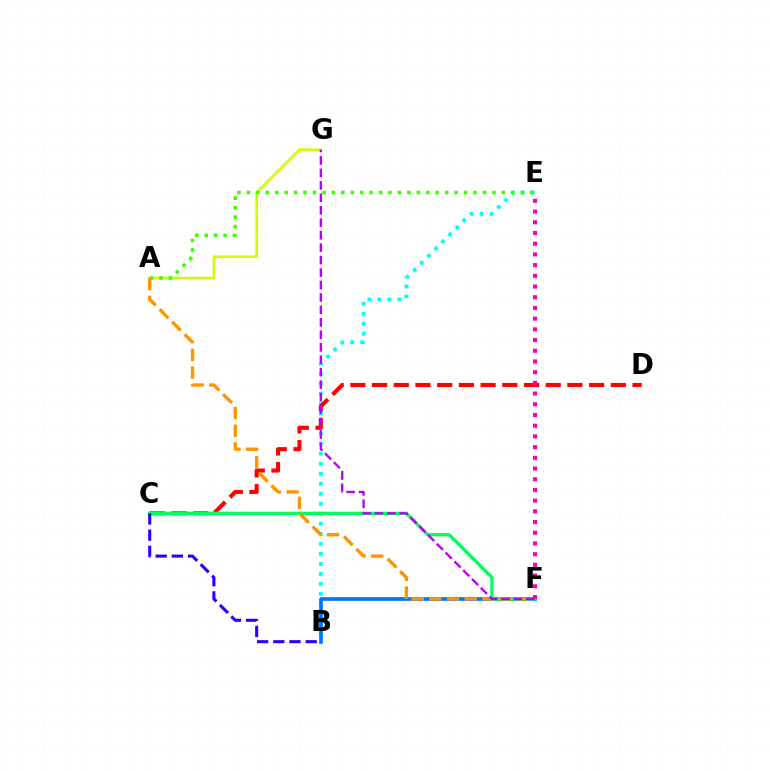{('A', 'G'): [{'color': '#d1ff00', 'line_style': 'solid', 'thickness': 1.93}], ('B', 'E'): [{'color': '#00fff6', 'line_style': 'dotted', 'thickness': 2.72}], ('C', 'D'): [{'color': '#ff0000', 'line_style': 'dashed', 'thickness': 2.95}], ('A', 'E'): [{'color': '#3dff00', 'line_style': 'dotted', 'thickness': 2.57}], ('B', 'F'): [{'color': '#0074ff', 'line_style': 'solid', 'thickness': 2.63}], ('C', 'F'): [{'color': '#00ff5c', 'line_style': 'solid', 'thickness': 2.4}], ('B', 'C'): [{'color': '#2500ff', 'line_style': 'dashed', 'thickness': 2.2}], ('A', 'F'): [{'color': '#ff9400', 'line_style': 'dashed', 'thickness': 2.4}], ('F', 'G'): [{'color': '#b900ff', 'line_style': 'dashed', 'thickness': 1.69}], ('E', 'F'): [{'color': '#ff00ac', 'line_style': 'dotted', 'thickness': 2.91}]}